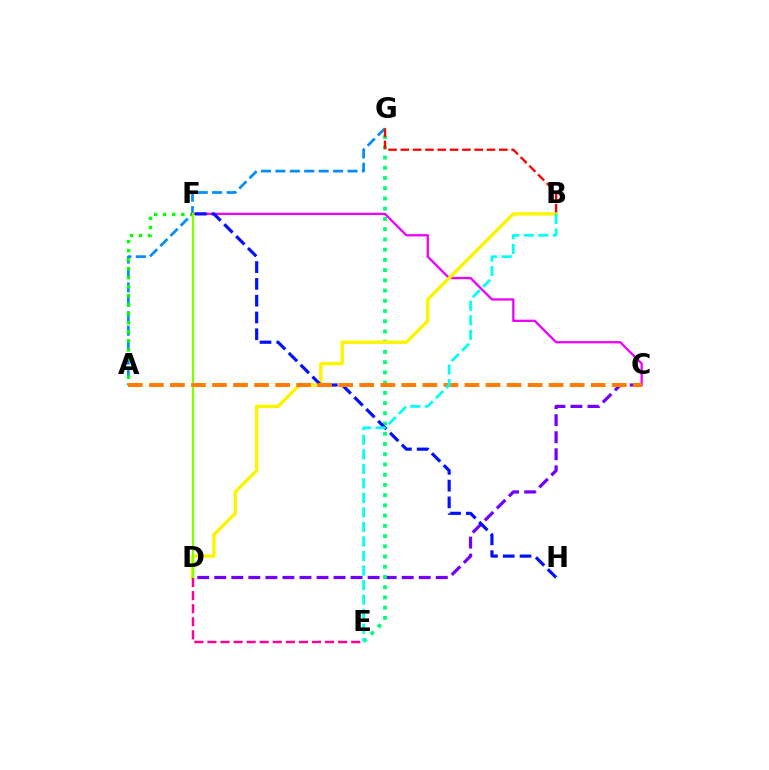{('A', 'G'): [{'color': '#008cff', 'line_style': 'dashed', 'thickness': 1.96}], ('C', 'D'): [{'color': '#7200ff', 'line_style': 'dashed', 'thickness': 2.32}], ('A', 'F'): [{'color': '#08ff00', 'line_style': 'dotted', 'thickness': 2.45}], ('C', 'F'): [{'color': '#ee00ff', 'line_style': 'solid', 'thickness': 1.66}], ('E', 'G'): [{'color': '#00ff74', 'line_style': 'dotted', 'thickness': 2.78}], ('B', 'D'): [{'color': '#fcf500', 'line_style': 'solid', 'thickness': 2.45}], ('B', 'G'): [{'color': '#ff0000', 'line_style': 'dashed', 'thickness': 1.67}], ('D', 'F'): [{'color': '#84ff00', 'line_style': 'solid', 'thickness': 1.62}], ('D', 'E'): [{'color': '#ff0094', 'line_style': 'dashed', 'thickness': 1.78}], ('F', 'H'): [{'color': '#0010ff', 'line_style': 'dashed', 'thickness': 2.28}], ('A', 'C'): [{'color': '#ff7c00', 'line_style': 'dashed', 'thickness': 2.86}], ('B', 'E'): [{'color': '#00fff6', 'line_style': 'dashed', 'thickness': 1.97}]}